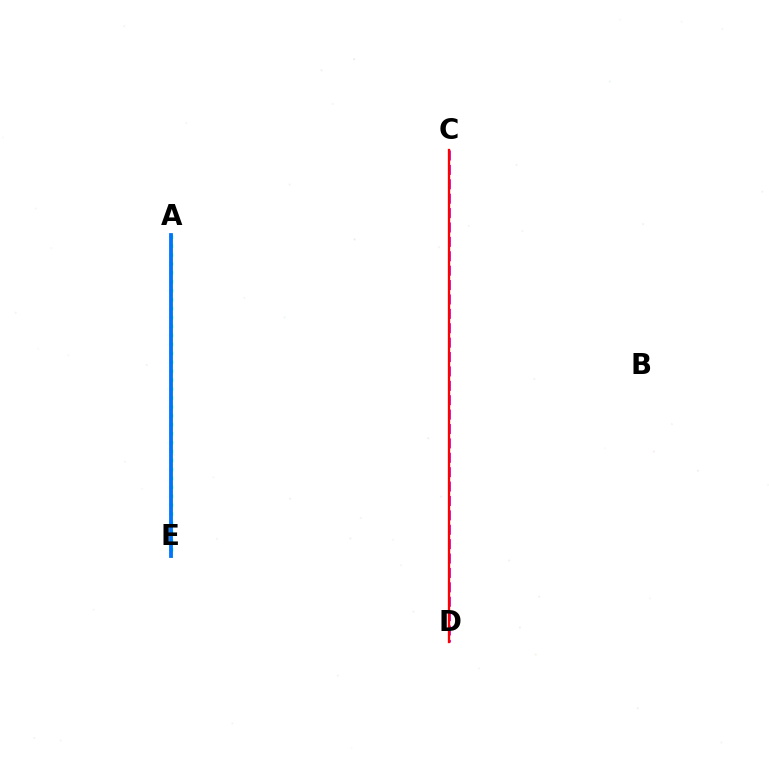{('A', 'E'): [{'color': '#d1ff00', 'line_style': 'solid', 'thickness': 2.15}, {'color': '#00ff5c', 'line_style': 'dotted', 'thickness': 2.43}, {'color': '#0074ff', 'line_style': 'solid', 'thickness': 2.73}], ('C', 'D'): [{'color': '#b900ff', 'line_style': 'dashed', 'thickness': 1.96}, {'color': '#ff0000', 'line_style': 'solid', 'thickness': 1.66}]}